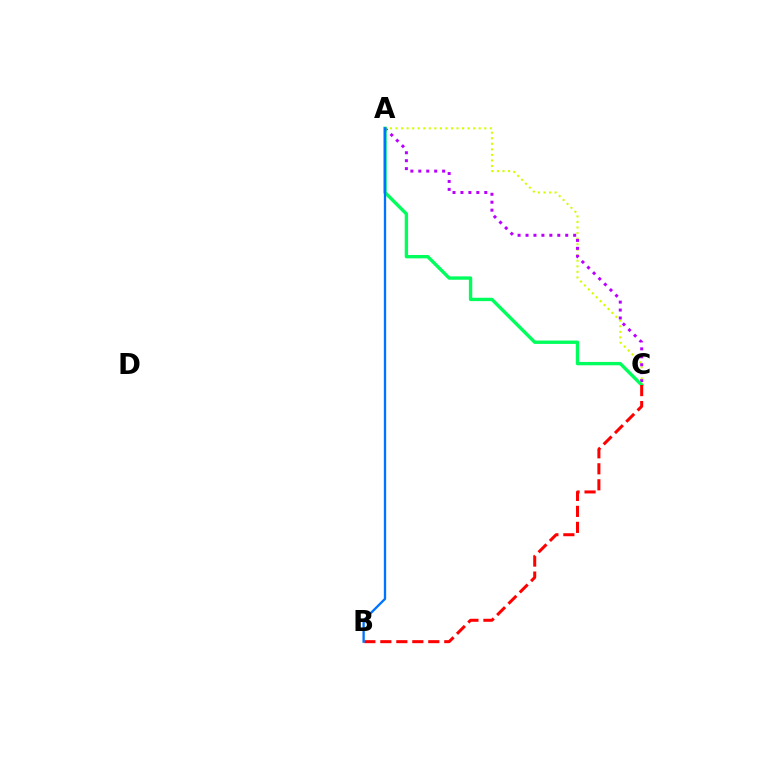{('A', 'C'): [{'color': '#d1ff00', 'line_style': 'dotted', 'thickness': 1.51}, {'color': '#b900ff', 'line_style': 'dotted', 'thickness': 2.16}, {'color': '#00ff5c', 'line_style': 'solid', 'thickness': 2.43}], ('B', 'C'): [{'color': '#ff0000', 'line_style': 'dashed', 'thickness': 2.17}], ('A', 'B'): [{'color': '#0074ff', 'line_style': 'solid', 'thickness': 1.68}]}